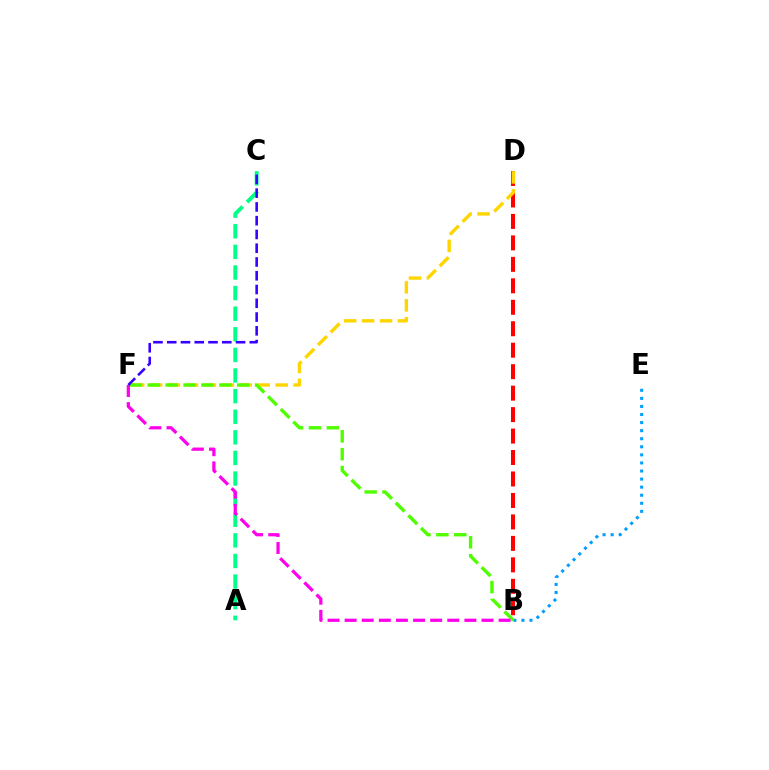{('B', 'E'): [{'color': '#009eff', 'line_style': 'dotted', 'thickness': 2.19}], ('B', 'D'): [{'color': '#ff0000', 'line_style': 'dashed', 'thickness': 2.92}], ('A', 'C'): [{'color': '#00ff86', 'line_style': 'dashed', 'thickness': 2.8}], ('D', 'F'): [{'color': '#ffd500', 'line_style': 'dashed', 'thickness': 2.44}], ('B', 'F'): [{'color': '#4fff00', 'line_style': 'dashed', 'thickness': 2.43}, {'color': '#ff00ed', 'line_style': 'dashed', 'thickness': 2.32}], ('C', 'F'): [{'color': '#3700ff', 'line_style': 'dashed', 'thickness': 1.87}]}